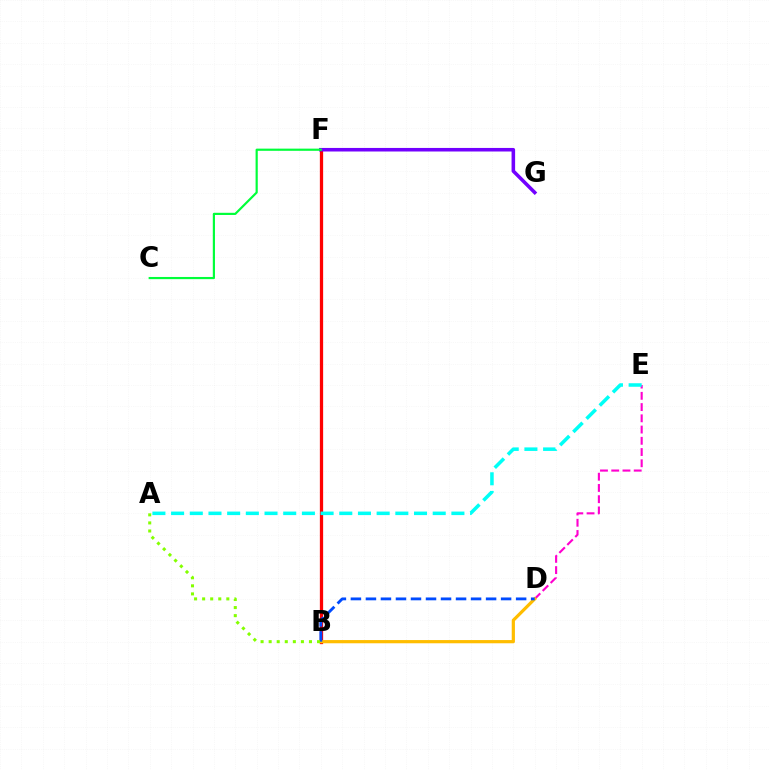{('D', 'E'): [{'color': '#ff00cf', 'line_style': 'dashed', 'thickness': 1.53}], ('B', 'F'): [{'color': '#ff0000', 'line_style': 'solid', 'thickness': 2.35}], ('B', 'D'): [{'color': '#ffbd00', 'line_style': 'solid', 'thickness': 2.31}, {'color': '#004bff', 'line_style': 'dashed', 'thickness': 2.04}], ('A', 'E'): [{'color': '#00fff6', 'line_style': 'dashed', 'thickness': 2.54}], ('F', 'G'): [{'color': '#7200ff', 'line_style': 'solid', 'thickness': 2.56}], ('C', 'F'): [{'color': '#00ff39', 'line_style': 'solid', 'thickness': 1.57}], ('A', 'B'): [{'color': '#84ff00', 'line_style': 'dotted', 'thickness': 2.19}]}